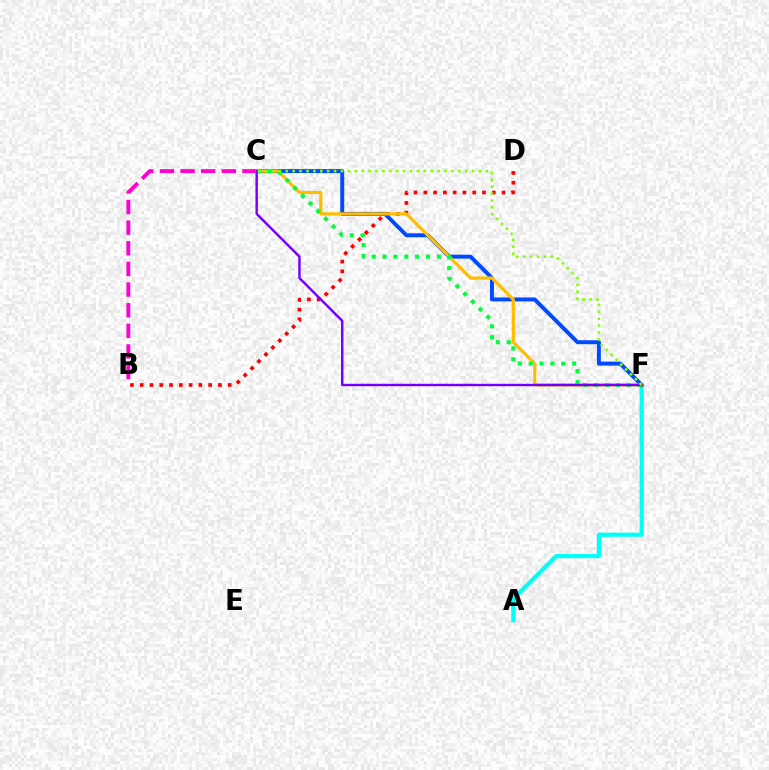{('A', 'F'): [{'color': '#00fff6', 'line_style': 'solid', 'thickness': 2.99}], ('C', 'F'): [{'color': '#004bff', 'line_style': 'solid', 'thickness': 2.85}, {'color': '#ffbd00', 'line_style': 'solid', 'thickness': 2.29}, {'color': '#00ff39', 'line_style': 'dotted', 'thickness': 2.95}, {'color': '#7200ff', 'line_style': 'solid', 'thickness': 1.74}, {'color': '#84ff00', 'line_style': 'dotted', 'thickness': 1.87}], ('B', 'C'): [{'color': '#ff00cf', 'line_style': 'dashed', 'thickness': 2.8}], ('B', 'D'): [{'color': '#ff0000', 'line_style': 'dotted', 'thickness': 2.66}]}